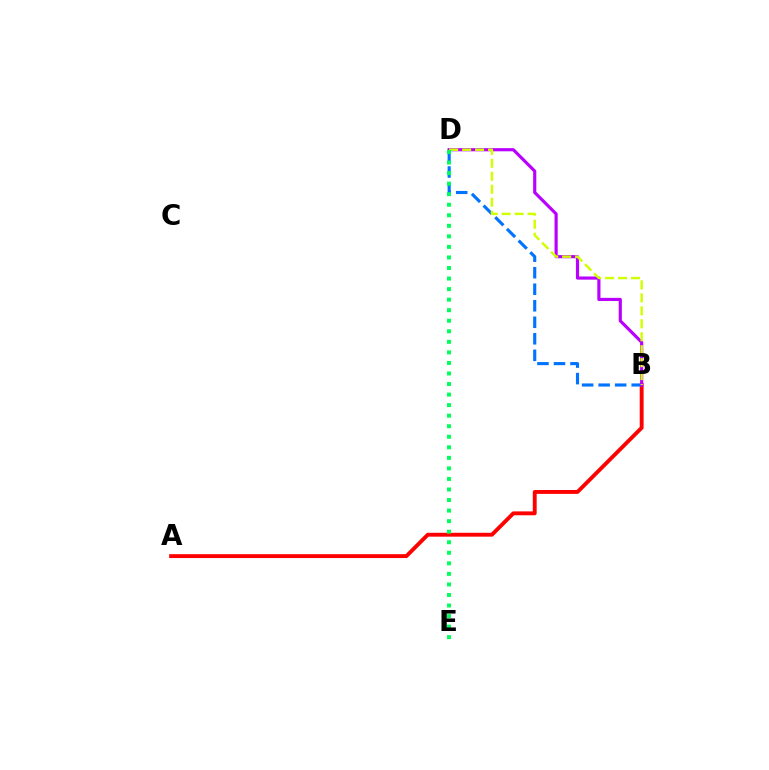{('A', 'B'): [{'color': '#ff0000', 'line_style': 'solid', 'thickness': 2.79}], ('B', 'D'): [{'color': '#0074ff', 'line_style': 'dashed', 'thickness': 2.24}, {'color': '#b900ff', 'line_style': 'solid', 'thickness': 2.27}, {'color': '#d1ff00', 'line_style': 'dashed', 'thickness': 1.76}], ('D', 'E'): [{'color': '#00ff5c', 'line_style': 'dotted', 'thickness': 2.87}]}